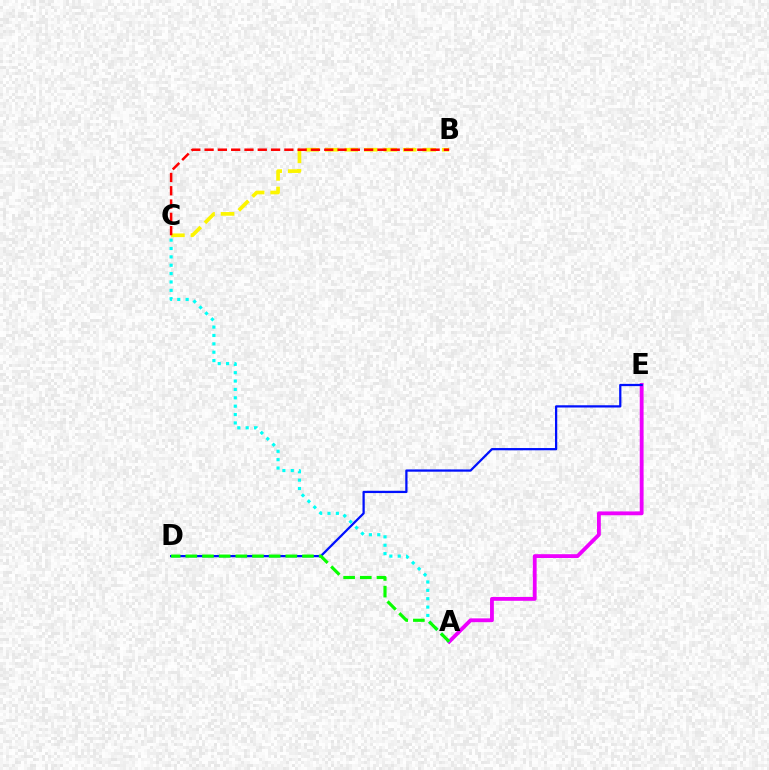{('A', 'E'): [{'color': '#ee00ff', 'line_style': 'solid', 'thickness': 2.76}], ('B', 'C'): [{'color': '#fcf500', 'line_style': 'dashed', 'thickness': 2.65}, {'color': '#ff0000', 'line_style': 'dashed', 'thickness': 1.81}], ('D', 'E'): [{'color': '#0010ff', 'line_style': 'solid', 'thickness': 1.62}], ('A', 'C'): [{'color': '#00fff6', 'line_style': 'dotted', 'thickness': 2.27}], ('A', 'D'): [{'color': '#08ff00', 'line_style': 'dashed', 'thickness': 2.26}]}